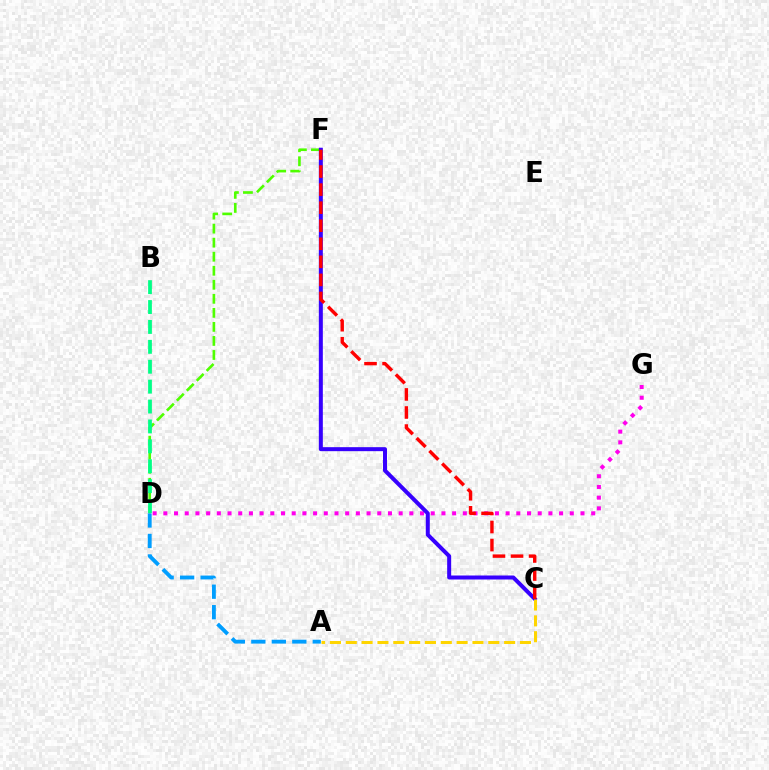{('D', 'F'): [{'color': '#4fff00', 'line_style': 'dashed', 'thickness': 1.91}], ('B', 'D'): [{'color': '#00ff86', 'line_style': 'dashed', 'thickness': 2.7}], ('A', 'D'): [{'color': '#009eff', 'line_style': 'dashed', 'thickness': 2.78}], ('D', 'G'): [{'color': '#ff00ed', 'line_style': 'dotted', 'thickness': 2.91}], ('C', 'F'): [{'color': '#3700ff', 'line_style': 'solid', 'thickness': 2.88}, {'color': '#ff0000', 'line_style': 'dashed', 'thickness': 2.45}], ('A', 'C'): [{'color': '#ffd500', 'line_style': 'dashed', 'thickness': 2.15}]}